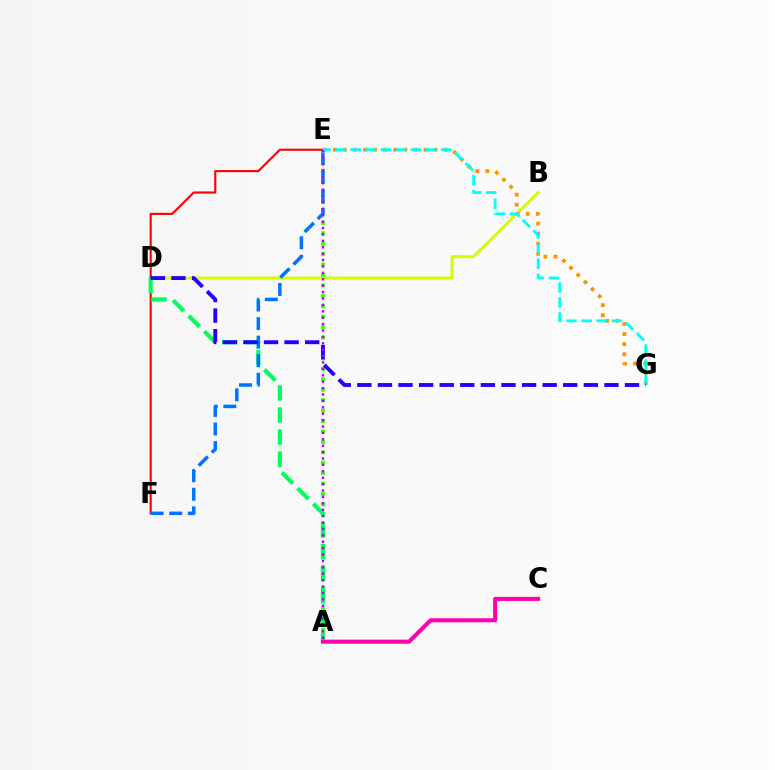{('B', 'D'): [{'color': '#d1ff00', 'line_style': 'solid', 'thickness': 2.14}], ('A', 'E'): [{'color': '#3dff00', 'line_style': 'dotted', 'thickness': 2.83}, {'color': '#b900ff', 'line_style': 'dotted', 'thickness': 1.74}], ('E', 'F'): [{'color': '#ff0000', 'line_style': 'solid', 'thickness': 1.52}, {'color': '#0074ff', 'line_style': 'dashed', 'thickness': 2.52}], ('A', 'D'): [{'color': '#00ff5c', 'line_style': 'dashed', 'thickness': 3.0}], ('A', 'C'): [{'color': '#ff00ac', 'line_style': 'solid', 'thickness': 2.91}], ('E', 'G'): [{'color': '#ff9400', 'line_style': 'dotted', 'thickness': 2.74}, {'color': '#00fff6', 'line_style': 'dashed', 'thickness': 2.05}], ('D', 'G'): [{'color': '#2500ff', 'line_style': 'dashed', 'thickness': 2.8}]}